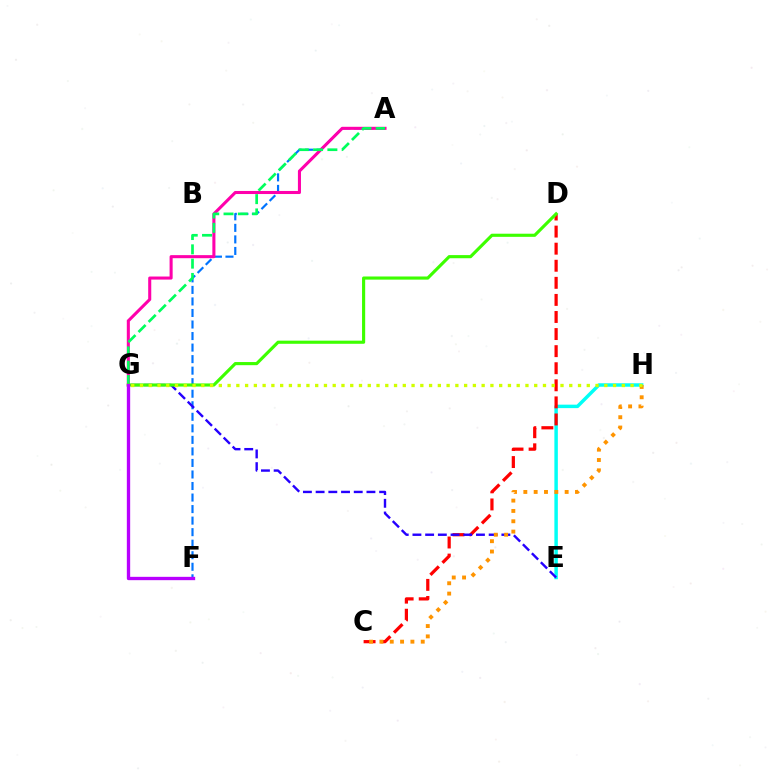{('E', 'H'): [{'color': '#00fff6', 'line_style': 'solid', 'thickness': 2.49}], ('A', 'F'): [{'color': '#0074ff', 'line_style': 'dashed', 'thickness': 1.57}], ('C', 'D'): [{'color': '#ff0000', 'line_style': 'dashed', 'thickness': 2.32}], ('A', 'G'): [{'color': '#ff00ac', 'line_style': 'solid', 'thickness': 2.21}, {'color': '#00ff5c', 'line_style': 'dashed', 'thickness': 1.94}], ('E', 'G'): [{'color': '#2500ff', 'line_style': 'dashed', 'thickness': 1.73}], ('C', 'H'): [{'color': '#ff9400', 'line_style': 'dotted', 'thickness': 2.81}], ('D', 'G'): [{'color': '#3dff00', 'line_style': 'solid', 'thickness': 2.26}], ('F', 'G'): [{'color': '#b900ff', 'line_style': 'solid', 'thickness': 2.4}], ('G', 'H'): [{'color': '#d1ff00', 'line_style': 'dotted', 'thickness': 2.38}]}